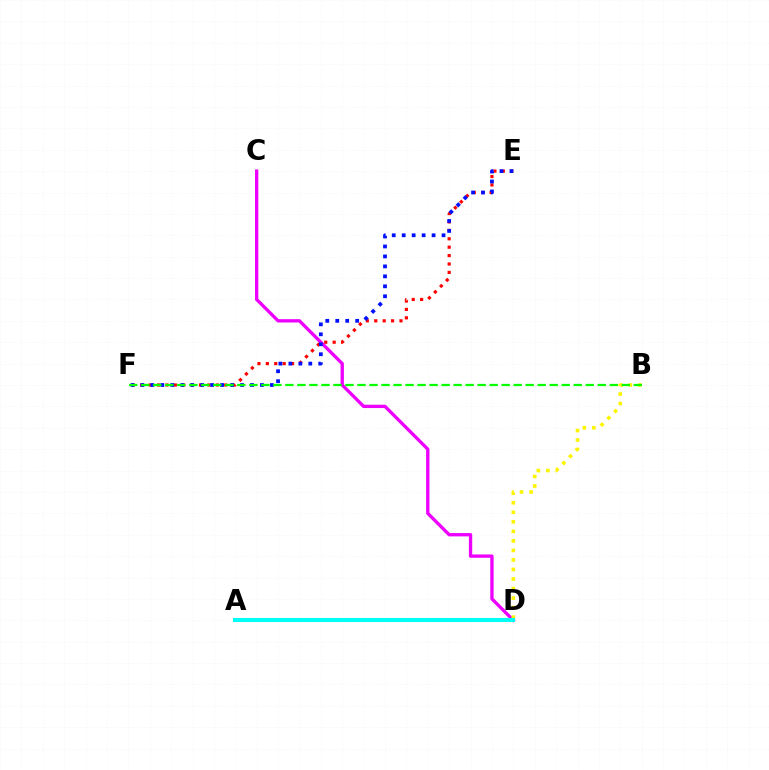{('C', 'D'): [{'color': '#ee00ff', 'line_style': 'solid', 'thickness': 2.4}], ('B', 'D'): [{'color': '#fcf500', 'line_style': 'dotted', 'thickness': 2.59}], ('E', 'F'): [{'color': '#ff0000', 'line_style': 'dotted', 'thickness': 2.28}, {'color': '#0010ff', 'line_style': 'dotted', 'thickness': 2.71}], ('A', 'D'): [{'color': '#00fff6', 'line_style': 'solid', 'thickness': 2.92}], ('B', 'F'): [{'color': '#08ff00', 'line_style': 'dashed', 'thickness': 1.63}]}